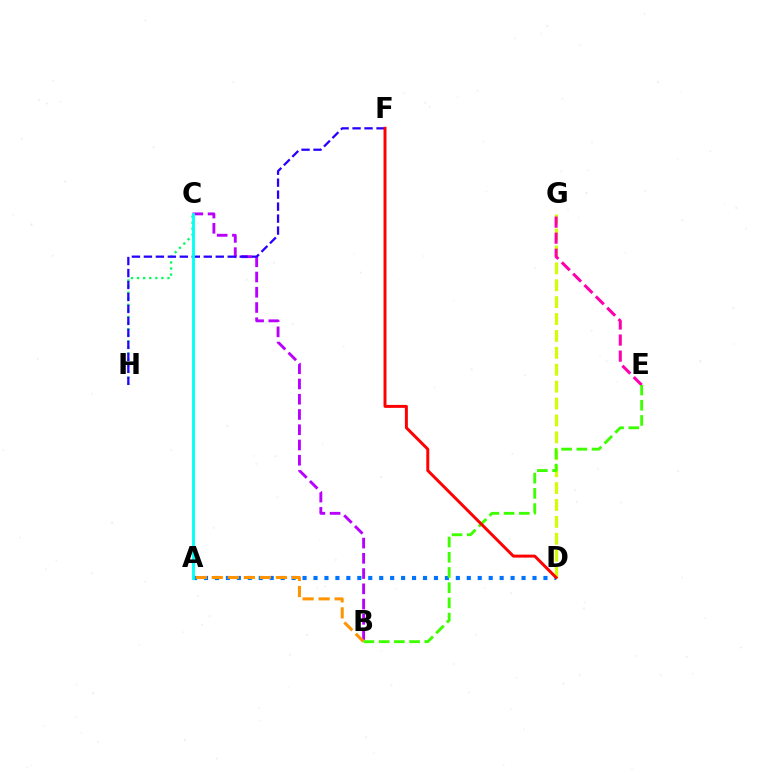{('C', 'H'): [{'color': '#00ff5c', 'line_style': 'dotted', 'thickness': 1.65}], ('D', 'G'): [{'color': '#d1ff00', 'line_style': 'dashed', 'thickness': 2.3}], ('E', 'G'): [{'color': '#ff00ac', 'line_style': 'dashed', 'thickness': 2.18}], ('B', 'C'): [{'color': '#b900ff', 'line_style': 'dashed', 'thickness': 2.07}], ('F', 'H'): [{'color': '#2500ff', 'line_style': 'dashed', 'thickness': 1.63}], ('A', 'D'): [{'color': '#0074ff', 'line_style': 'dotted', 'thickness': 2.97}], ('A', 'B'): [{'color': '#ff9400', 'line_style': 'dashed', 'thickness': 2.18}], ('A', 'C'): [{'color': '#00fff6', 'line_style': 'solid', 'thickness': 2.03}], ('B', 'E'): [{'color': '#3dff00', 'line_style': 'dashed', 'thickness': 2.07}], ('D', 'F'): [{'color': '#ff0000', 'line_style': 'solid', 'thickness': 2.13}]}